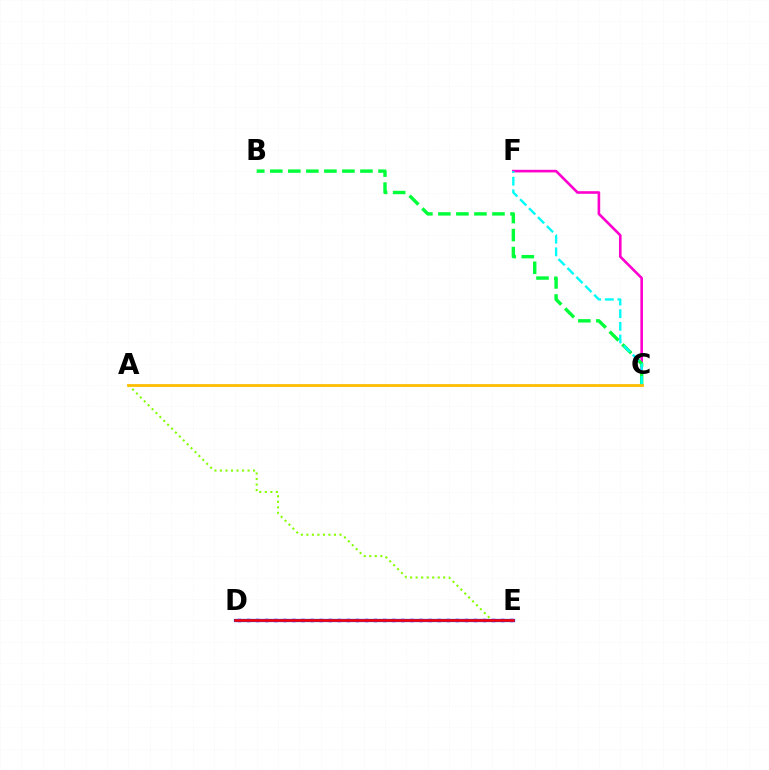{('A', 'E'): [{'color': '#84ff00', 'line_style': 'dotted', 'thickness': 1.5}], ('C', 'F'): [{'color': '#ff00cf', 'line_style': 'solid', 'thickness': 1.88}, {'color': '#00fff6', 'line_style': 'dashed', 'thickness': 1.71}], ('B', 'C'): [{'color': '#00ff39', 'line_style': 'dashed', 'thickness': 2.45}], ('D', 'E'): [{'color': '#7200ff', 'line_style': 'dotted', 'thickness': 2.47}, {'color': '#004bff', 'line_style': 'solid', 'thickness': 2.33}, {'color': '#ff0000', 'line_style': 'solid', 'thickness': 1.82}], ('A', 'C'): [{'color': '#ffbd00', 'line_style': 'solid', 'thickness': 1.99}]}